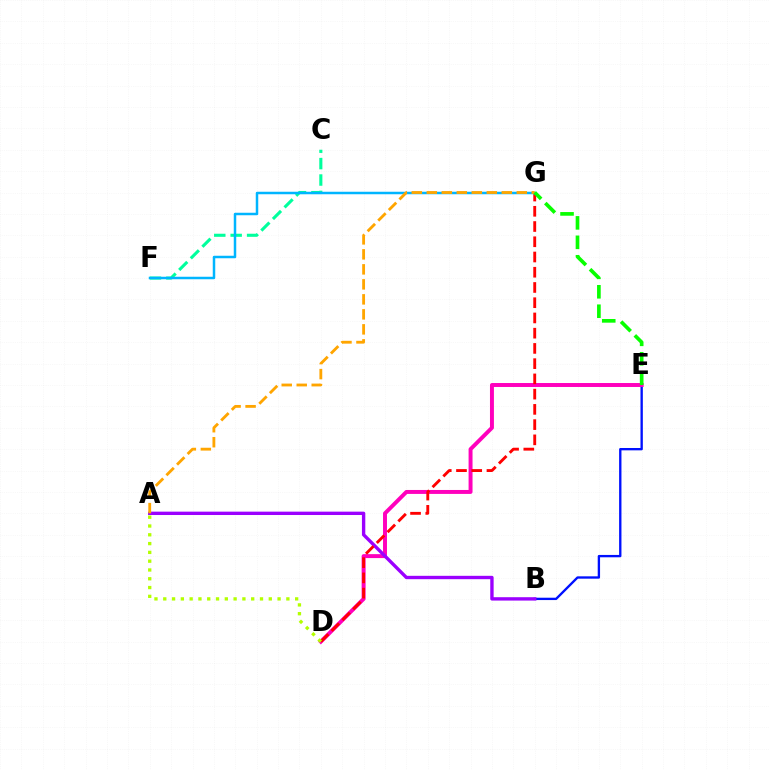{('B', 'E'): [{'color': '#0010ff', 'line_style': 'solid', 'thickness': 1.69}], ('C', 'F'): [{'color': '#00ff9d', 'line_style': 'dashed', 'thickness': 2.23}], ('D', 'E'): [{'color': '#ff00bd', 'line_style': 'solid', 'thickness': 2.84}], ('A', 'B'): [{'color': '#9b00ff', 'line_style': 'solid', 'thickness': 2.42}], ('D', 'G'): [{'color': '#ff0000', 'line_style': 'dashed', 'thickness': 2.07}], ('F', 'G'): [{'color': '#00b5ff', 'line_style': 'solid', 'thickness': 1.79}], ('A', 'G'): [{'color': '#ffa500', 'line_style': 'dashed', 'thickness': 2.04}], ('A', 'D'): [{'color': '#b3ff00', 'line_style': 'dotted', 'thickness': 2.39}], ('E', 'G'): [{'color': '#08ff00', 'line_style': 'dashed', 'thickness': 2.64}]}